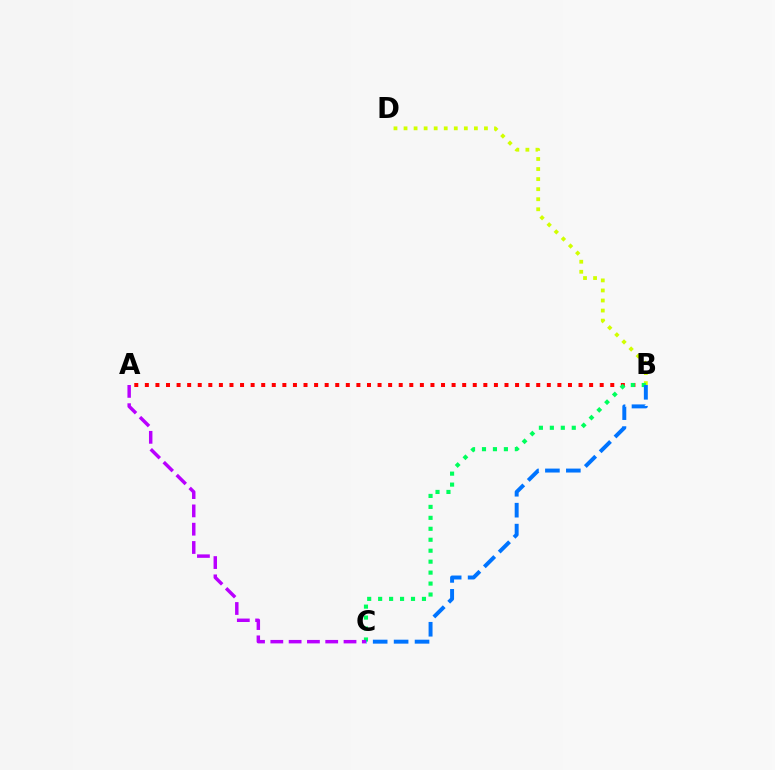{('A', 'B'): [{'color': '#ff0000', 'line_style': 'dotted', 'thickness': 2.87}], ('B', 'D'): [{'color': '#d1ff00', 'line_style': 'dotted', 'thickness': 2.73}], ('B', 'C'): [{'color': '#00ff5c', 'line_style': 'dotted', 'thickness': 2.98}, {'color': '#0074ff', 'line_style': 'dashed', 'thickness': 2.84}], ('A', 'C'): [{'color': '#b900ff', 'line_style': 'dashed', 'thickness': 2.49}]}